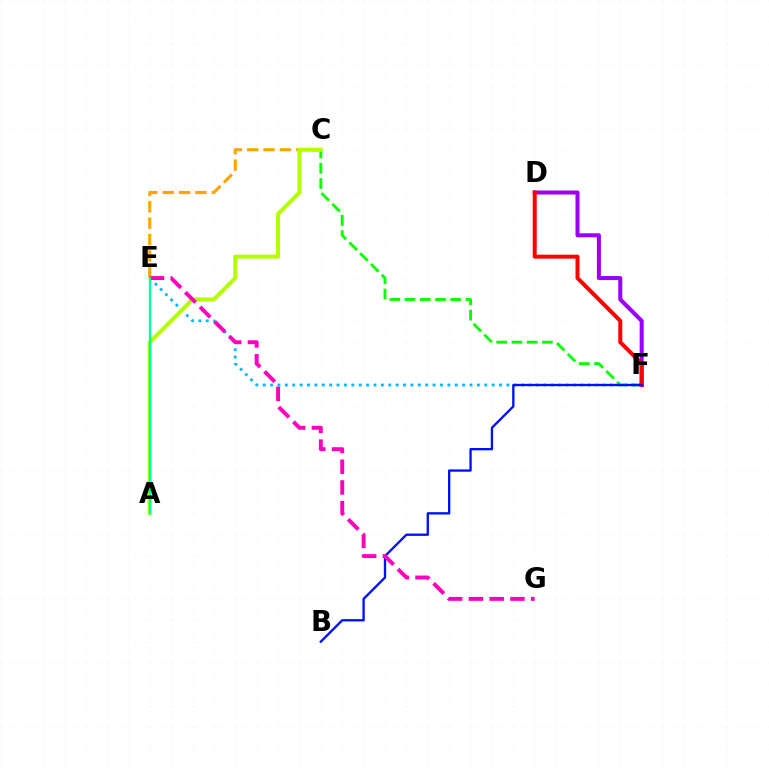{('C', 'F'): [{'color': '#08ff00', 'line_style': 'dashed', 'thickness': 2.07}], ('D', 'F'): [{'color': '#9b00ff', 'line_style': 'solid', 'thickness': 2.9}, {'color': '#ff0000', 'line_style': 'solid', 'thickness': 2.86}], ('C', 'E'): [{'color': '#ffa500', 'line_style': 'dashed', 'thickness': 2.23}], ('E', 'F'): [{'color': '#00b5ff', 'line_style': 'dotted', 'thickness': 2.01}], ('A', 'C'): [{'color': '#b3ff00', 'line_style': 'solid', 'thickness': 2.89}], ('B', 'F'): [{'color': '#0010ff', 'line_style': 'solid', 'thickness': 1.68}], ('E', 'G'): [{'color': '#ff00bd', 'line_style': 'dashed', 'thickness': 2.82}], ('A', 'E'): [{'color': '#00ff9d', 'line_style': 'solid', 'thickness': 1.62}]}